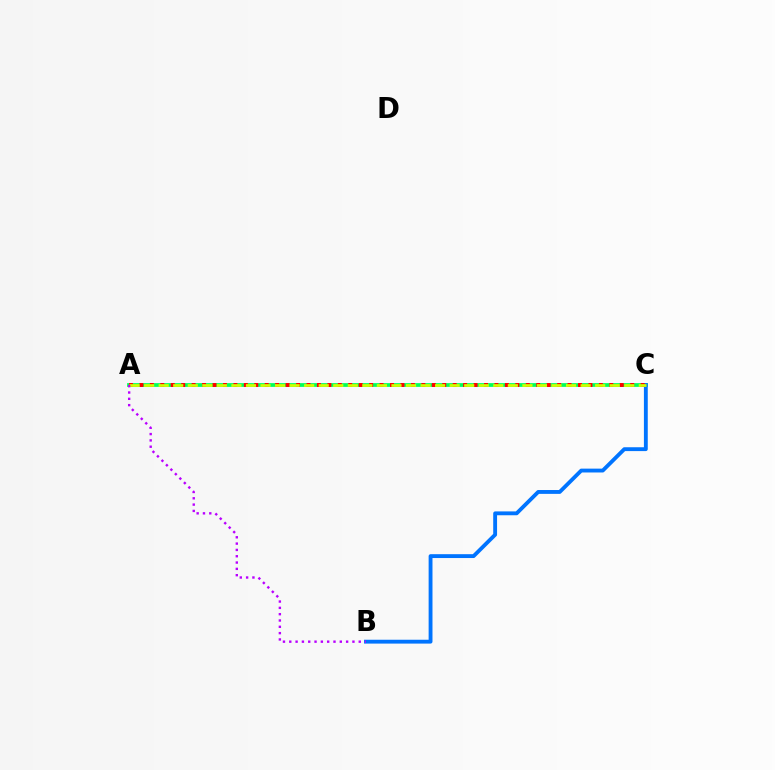{('A', 'C'): [{'color': '#00ff5c', 'line_style': 'solid', 'thickness': 2.7}, {'color': '#ff0000', 'line_style': 'dotted', 'thickness': 2.84}, {'color': '#d1ff00', 'line_style': 'dashed', 'thickness': 1.98}], ('B', 'C'): [{'color': '#0074ff', 'line_style': 'solid', 'thickness': 2.77}], ('A', 'B'): [{'color': '#b900ff', 'line_style': 'dotted', 'thickness': 1.72}]}